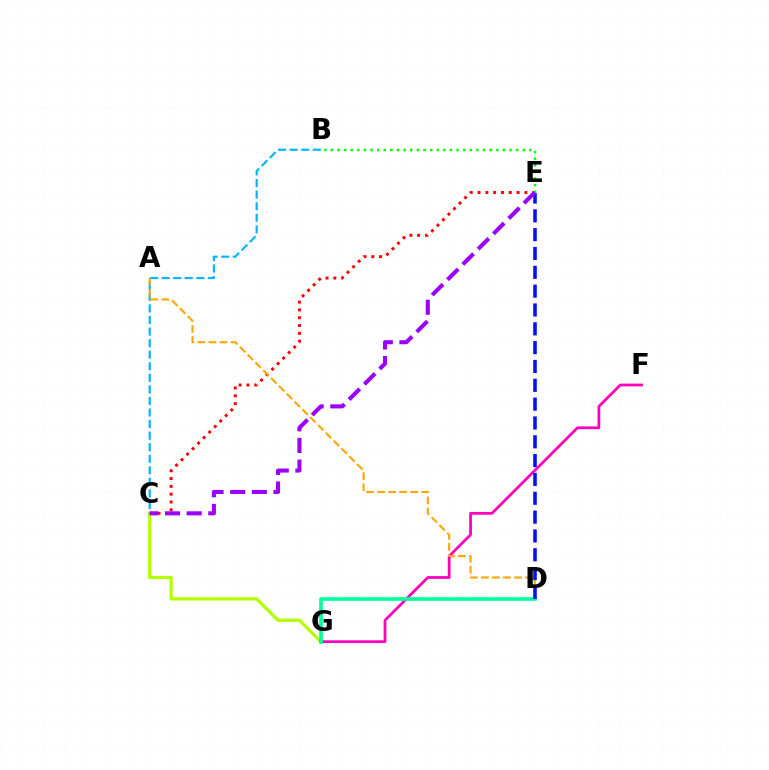{('C', 'G'): [{'color': '#b3ff00', 'line_style': 'solid', 'thickness': 2.33}], ('F', 'G'): [{'color': '#ff00bd', 'line_style': 'solid', 'thickness': 1.99}], ('D', 'G'): [{'color': '#00ff9d', 'line_style': 'solid', 'thickness': 2.63}], ('C', 'E'): [{'color': '#ff0000', 'line_style': 'dotted', 'thickness': 2.12}, {'color': '#9b00ff', 'line_style': 'dashed', 'thickness': 2.94}], ('B', 'E'): [{'color': '#08ff00', 'line_style': 'dotted', 'thickness': 1.8}], ('B', 'C'): [{'color': '#00b5ff', 'line_style': 'dashed', 'thickness': 1.57}], ('A', 'D'): [{'color': '#ffa500', 'line_style': 'dashed', 'thickness': 1.5}], ('D', 'E'): [{'color': '#0010ff', 'line_style': 'dashed', 'thickness': 2.56}]}